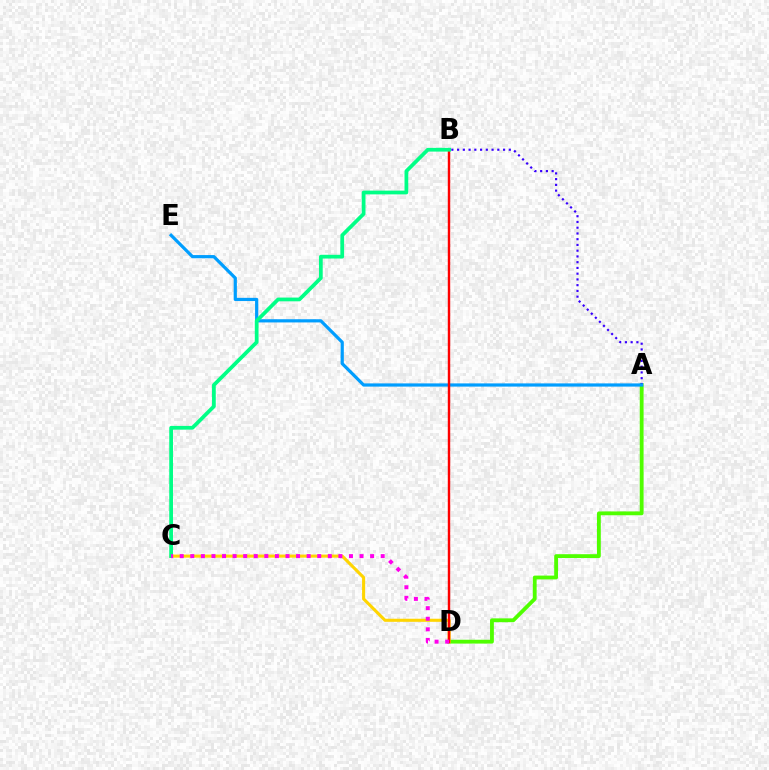{('A', 'D'): [{'color': '#4fff00', 'line_style': 'solid', 'thickness': 2.75}], ('A', 'B'): [{'color': '#3700ff', 'line_style': 'dotted', 'thickness': 1.56}], ('C', 'D'): [{'color': '#ffd500', 'line_style': 'solid', 'thickness': 2.21}, {'color': '#ff00ed', 'line_style': 'dotted', 'thickness': 2.87}], ('A', 'E'): [{'color': '#009eff', 'line_style': 'solid', 'thickness': 2.3}], ('B', 'D'): [{'color': '#ff0000', 'line_style': 'solid', 'thickness': 1.75}], ('B', 'C'): [{'color': '#00ff86', 'line_style': 'solid', 'thickness': 2.7}]}